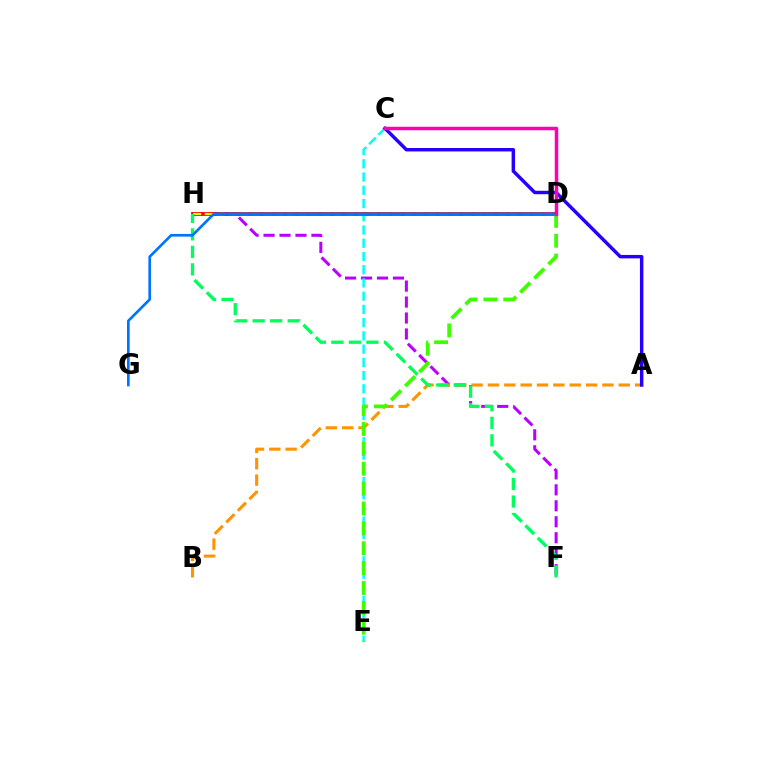{('F', 'H'): [{'color': '#b900ff', 'line_style': 'dashed', 'thickness': 2.17}, {'color': '#00ff5c', 'line_style': 'dashed', 'thickness': 2.38}], ('C', 'E'): [{'color': '#00fff6', 'line_style': 'dashed', 'thickness': 1.8}], ('D', 'H'): [{'color': '#ff0000', 'line_style': 'solid', 'thickness': 2.75}, {'color': '#d1ff00', 'line_style': 'dashed', 'thickness': 1.59}], ('A', 'B'): [{'color': '#ff9400', 'line_style': 'dashed', 'thickness': 2.22}], ('D', 'E'): [{'color': '#3dff00', 'line_style': 'dashed', 'thickness': 2.7}], ('A', 'C'): [{'color': '#2500ff', 'line_style': 'solid', 'thickness': 2.48}], ('D', 'G'): [{'color': '#0074ff', 'line_style': 'solid', 'thickness': 1.92}], ('C', 'D'): [{'color': '#ff00ac', 'line_style': 'solid', 'thickness': 2.52}]}